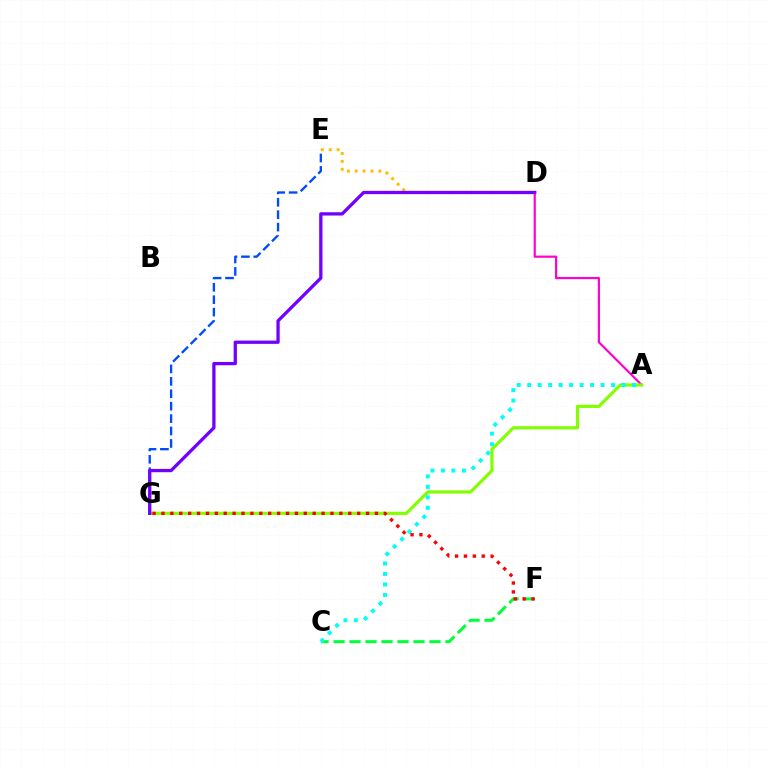{('E', 'G'): [{'color': '#004bff', 'line_style': 'dashed', 'thickness': 1.69}], ('D', 'E'): [{'color': '#ffbd00', 'line_style': 'dotted', 'thickness': 2.15}], ('C', 'F'): [{'color': '#00ff39', 'line_style': 'dashed', 'thickness': 2.17}], ('A', 'D'): [{'color': '#ff00cf', 'line_style': 'solid', 'thickness': 1.57}], ('A', 'G'): [{'color': '#84ff00', 'line_style': 'solid', 'thickness': 2.3}], ('D', 'G'): [{'color': '#7200ff', 'line_style': 'solid', 'thickness': 2.37}], ('A', 'C'): [{'color': '#00fff6', 'line_style': 'dotted', 'thickness': 2.85}], ('F', 'G'): [{'color': '#ff0000', 'line_style': 'dotted', 'thickness': 2.42}]}